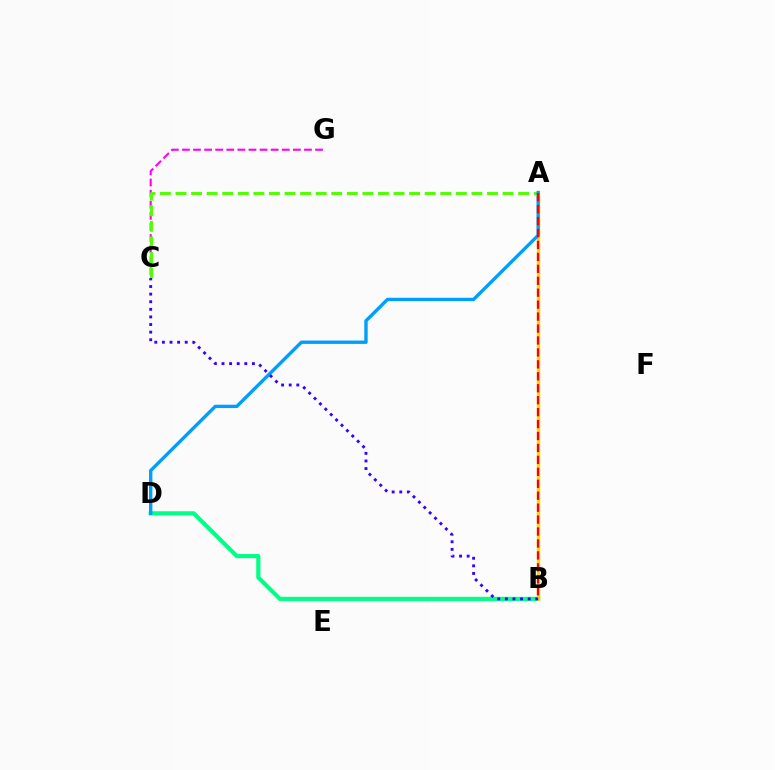{('C', 'G'): [{'color': '#ff00ed', 'line_style': 'dashed', 'thickness': 1.51}], ('B', 'D'): [{'color': '#00ff86', 'line_style': 'solid', 'thickness': 2.99}], ('A', 'C'): [{'color': '#4fff00', 'line_style': 'dashed', 'thickness': 2.12}], ('A', 'B'): [{'color': '#ffd500', 'line_style': 'solid', 'thickness': 2.42}, {'color': '#ff0000', 'line_style': 'dashed', 'thickness': 1.62}], ('A', 'D'): [{'color': '#009eff', 'line_style': 'solid', 'thickness': 2.42}], ('B', 'C'): [{'color': '#3700ff', 'line_style': 'dotted', 'thickness': 2.07}]}